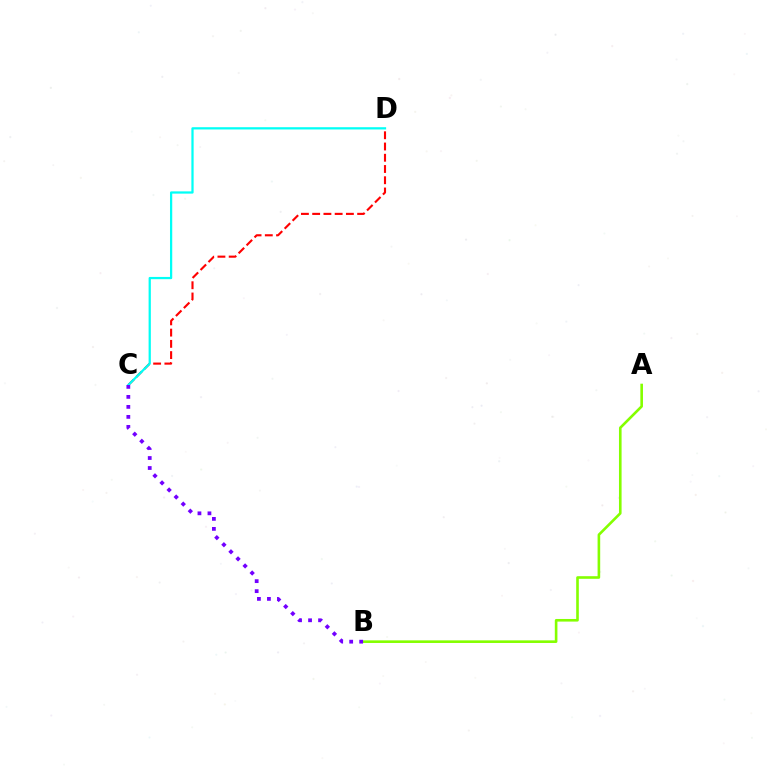{('A', 'B'): [{'color': '#84ff00', 'line_style': 'solid', 'thickness': 1.88}], ('C', 'D'): [{'color': '#ff0000', 'line_style': 'dashed', 'thickness': 1.53}, {'color': '#00fff6', 'line_style': 'solid', 'thickness': 1.62}], ('B', 'C'): [{'color': '#7200ff', 'line_style': 'dotted', 'thickness': 2.72}]}